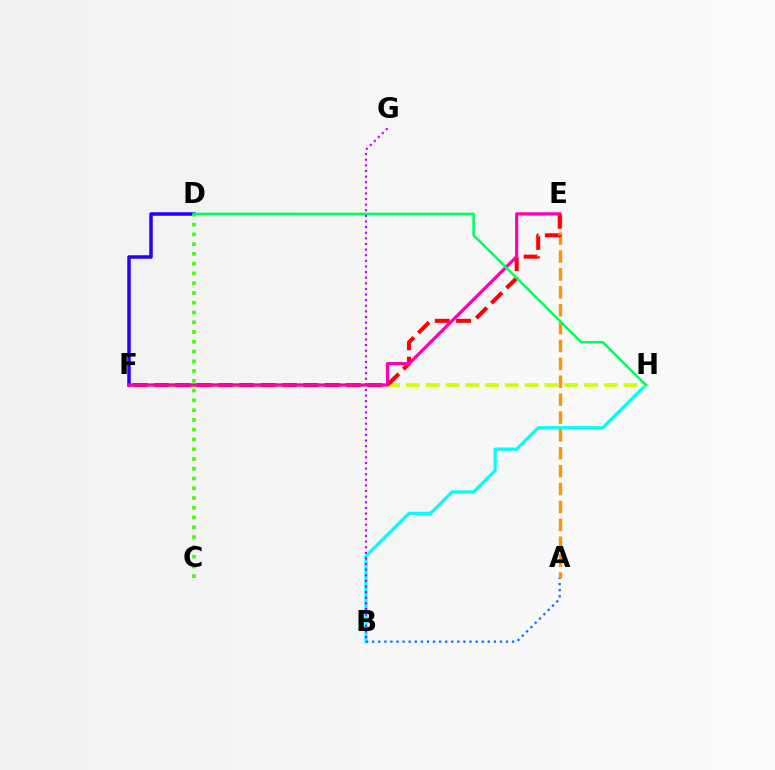{('B', 'H'): [{'color': '#00fff6', 'line_style': 'solid', 'thickness': 2.32}], ('F', 'H'): [{'color': '#d1ff00', 'line_style': 'dashed', 'thickness': 2.69}], ('A', 'B'): [{'color': '#0074ff', 'line_style': 'dotted', 'thickness': 1.65}], ('D', 'F'): [{'color': '#2500ff', 'line_style': 'solid', 'thickness': 2.52}], ('A', 'E'): [{'color': '#ff9400', 'line_style': 'dashed', 'thickness': 2.43}], ('B', 'G'): [{'color': '#b900ff', 'line_style': 'dotted', 'thickness': 1.53}], ('C', 'D'): [{'color': '#3dff00', 'line_style': 'dotted', 'thickness': 2.65}], ('E', 'F'): [{'color': '#ff0000', 'line_style': 'dashed', 'thickness': 2.9}, {'color': '#ff00ac', 'line_style': 'solid', 'thickness': 2.3}], ('D', 'H'): [{'color': '#00ff5c', 'line_style': 'solid', 'thickness': 1.8}]}